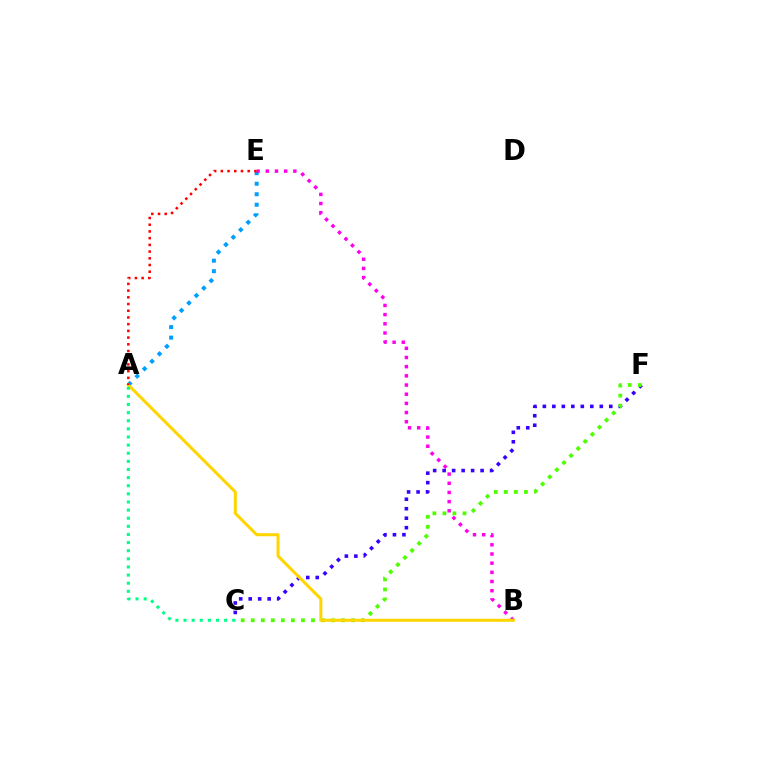{('C', 'F'): [{'color': '#3700ff', 'line_style': 'dotted', 'thickness': 2.58}, {'color': '#4fff00', 'line_style': 'dotted', 'thickness': 2.73}], ('A', 'E'): [{'color': '#009eff', 'line_style': 'dotted', 'thickness': 2.86}, {'color': '#ff0000', 'line_style': 'dotted', 'thickness': 1.82}], ('B', 'E'): [{'color': '#ff00ed', 'line_style': 'dotted', 'thickness': 2.49}], ('A', 'B'): [{'color': '#ffd500', 'line_style': 'solid', 'thickness': 2.18}], ('A', 'C'): [{'color': '#00ff86', 'line_style': 'dotted', 'thickness': 2.21}]}